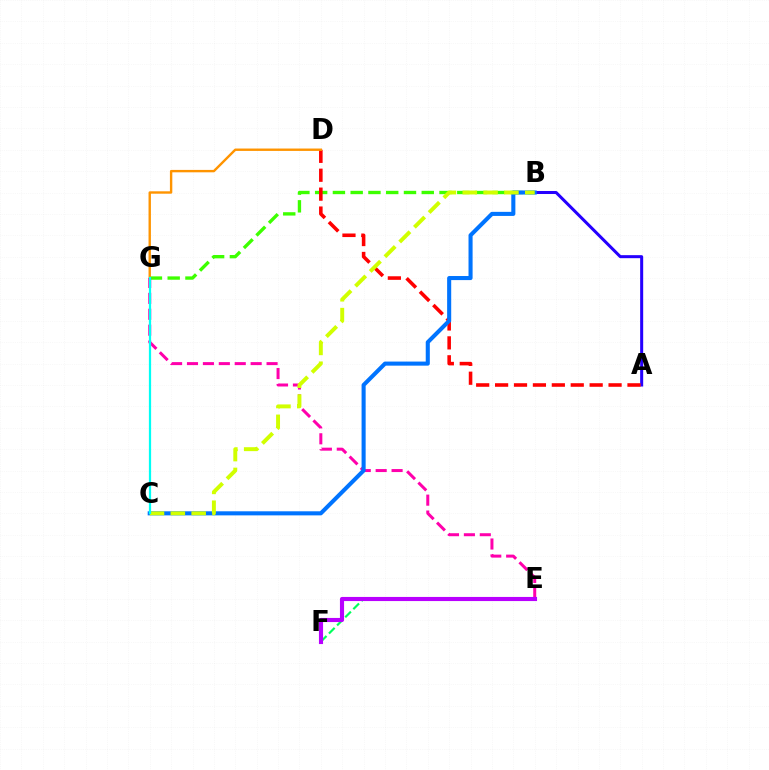{('B', 'G'): [{'color': '#3dff00', 'line_style': 'dashed', 'thickness': 2.41}], ('A', 'B'): [{'color': '#2500ff', 'line_style': 'solid', 'thickness': 2.18}], ('A', 'D'): [{'color': '#ff0000', 'line_style': 'dashed', 'thickness': 2.57}], ('E', 'F'): [{'color': '#00ff5c', 'line_style': 'dashed', 'thickness': 1.56}, {'color': '#b900ff', 'line_style': 'solid', 'thickness': 2.97}], ('D', 'G'): [{'color': '#ff9400', 'line_style': 'solid', 'thickness': 1.72}], ('E', 'G'): [{'color': '#ff00ac', 'line_style': 'dashed', 'thickness': 2.16}], ('B', 'C'): [{'color': '#0074ff', 'line_style': 'solid', 'thickness': 2.93}, {'color': '#d1ff00', 'line_style': 'dashed', 'thickness': 2.83}], ('C', 'G'): [{'color': '#00fff6', 'line_style': 'solid', 'thickness': 1.61}]}